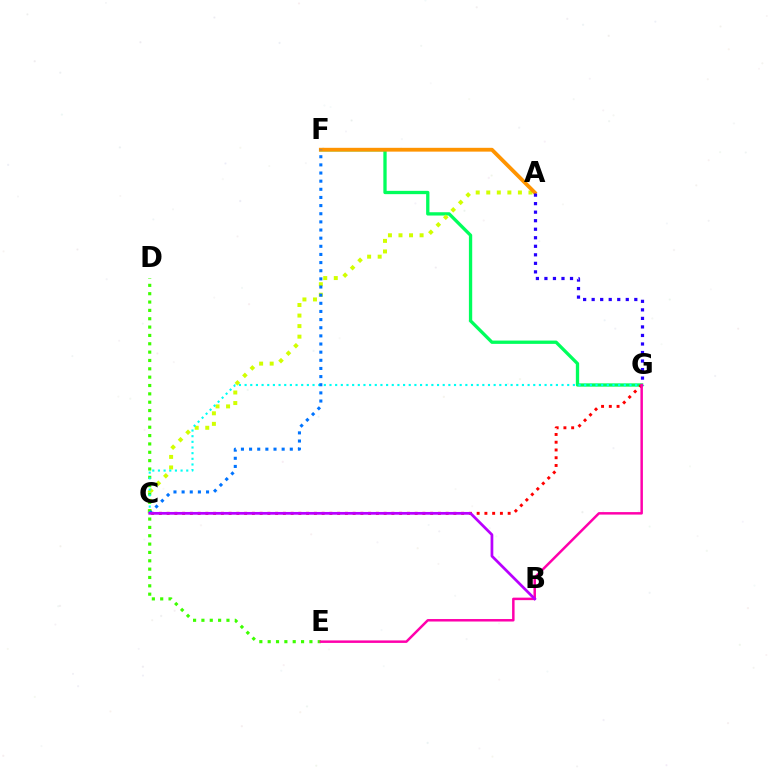{('F', 'G'): [{'color': '#00ff5c', 'line_style': 'solid', 'thickness': 2.38}], ('A', 'C'): [{'color': '#d1ff00', 'line_style': 'dotted', 'thickness': 2.87}], ('D', 'E'): [{'color': '#3dff00', 'line_style': 'dotted', 'thickness': 2.27}], ('A', 'F'): [{'color': '#ff9400', 'line_style': 'solid', 'thickness': 2.74}], ('C', 'G'): [{'color': '#ff0000', 'line_style': 'dotted', 'thickness': 2.11}, {'color': '#00fff6', 'line_style': 'dotted', 'thickness': 1.54}], ('A', 'G'): [{'color': '#2500ff', 'line_style': 'dotted', 'thickness': 2.32}], ('C', 'F'): [{'color': '#0074ff', 'line_style': 'dotted', 'thickness': 2.21}], ('E', 'G'): [{'color': '#ff00ac', 'line_style': 'solid', 'thickness': 1.79}], ('B', 'C'): [{'color': '#b900ff', 'line_style': 'solid', 'thickness': 1.97}]}